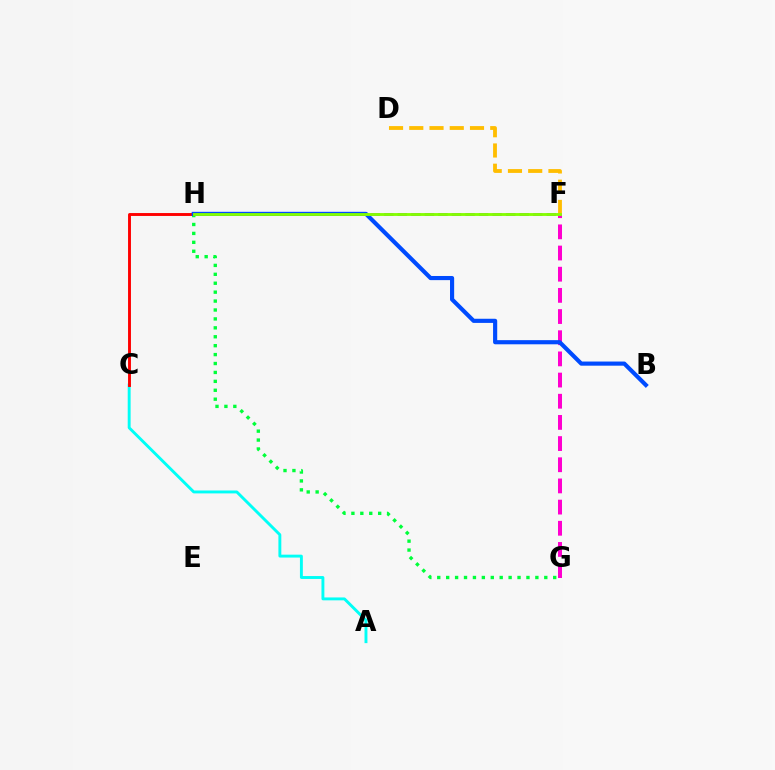{('A', 'C'): [{'color': '#00fff6', 'line_style': 'solid', 'thickness': 2.09}], ('F', 'H'): [{'color': '#7200ff', 'line_style': 'dashed', 'thickness': 1.84}, {'color': '#84ff00', 'line_style': 'solid', 'thickness': 2.05}], ('F', 'G'): [{'color': '#ff00cf', 'line_style': 'dashed', 'thickness': 2.88}], ('G', 'H'): [{'color': '#00ff39', 'line_style': 'dotted', 'thickness': 2.42}], ('C', 'H'): [{'color': '#ff0000', 'line_style': 'solid', 'thickness': 2.09}], ('D', 'F'): [{'color': '#ffbd00', 'line_style': 'dashed', 'thickness': 2.75}], ('B', 'H'): [{'color': '#004bff', 'line_style': 'solid', 'thickness': 2.98}]}